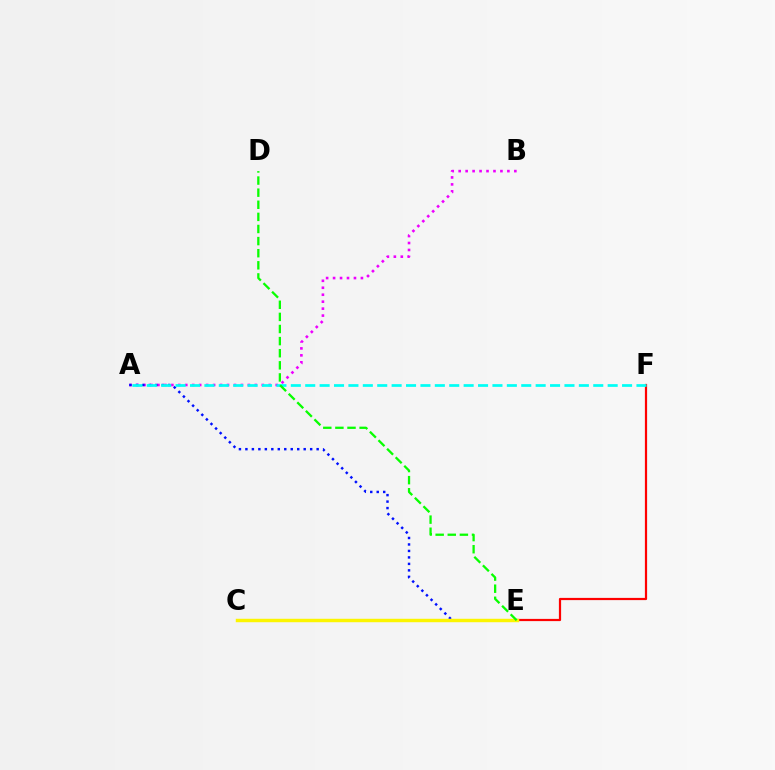{('A', 'B'): [{'color': '#ee00ff', 'line_style': 'dotted', 'thickness': 1.89}], ('E', 'F'): [{'color': '#ff0000', 'line_style': 'solid', 'thickness': 1.59}], ('A', 'E'): [{'color': '#0010ff', 'line_style': 'dotted', 'thickness': 1.76}], ('C', 'E'): [{'color': '#fcf500', 'line_style': 'solid', 'thickness': 2.48}], ('A', 'F'): [{'color': '#00fff6', 'line_style': 'dashed', 'thickness': 1.96}], ('D', 'E'): [{'color': '#08ff00', 'line_style': 'dashed', 'thickness': 1.64}]}